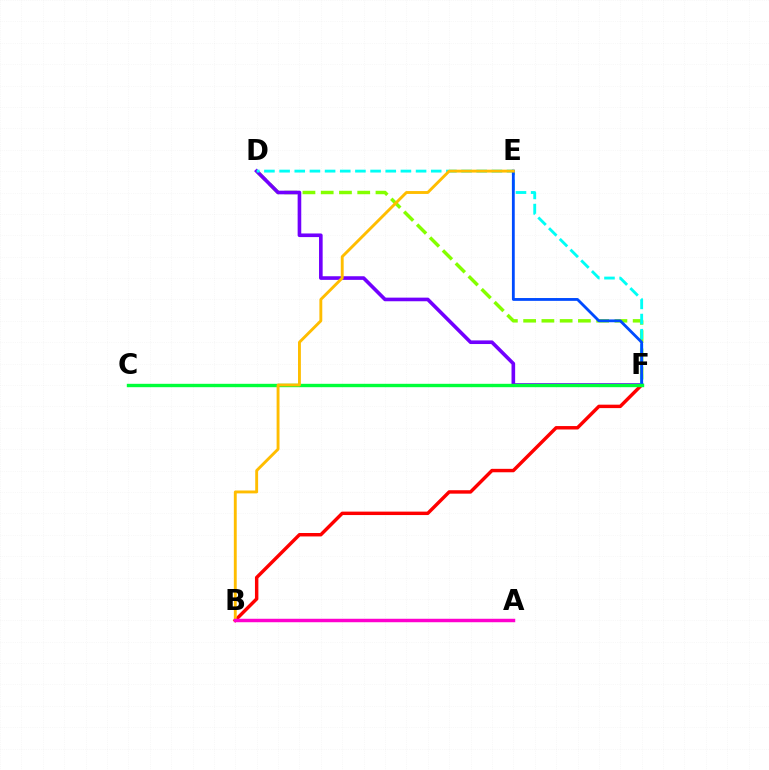{('B', 'F'): [{'color': '#ff0000', 'line_style': 'solid', 'thickness': 2.47}], ('D', 'F'): [{'color': '#84ff00', 'line_style': 'dashed', 'thickness': 2.48}, {'color': '#7200ff', 'line_style': 'solid', 'thickness': 2.61}, {'color': '#00fff6', 'line_style': 'dashed', 'thickness': 2.06}], ('E', 'F'): [{'color': '#004bff', 'line_style': 'solid', 'thickness': 2.03}], ('C', 'F'): [{'color': '#00ff39', 'line_style': 'solid', 'thickness': 2.43}], ('B', 'E'): [{'color': '#ffbd00', 'line_style': 'solid', 'thickness': 2.08}], ('A', 'B'): [{'color': '#ff00cf', 'line_style': 'solid', 'thickness': 2.49}]}